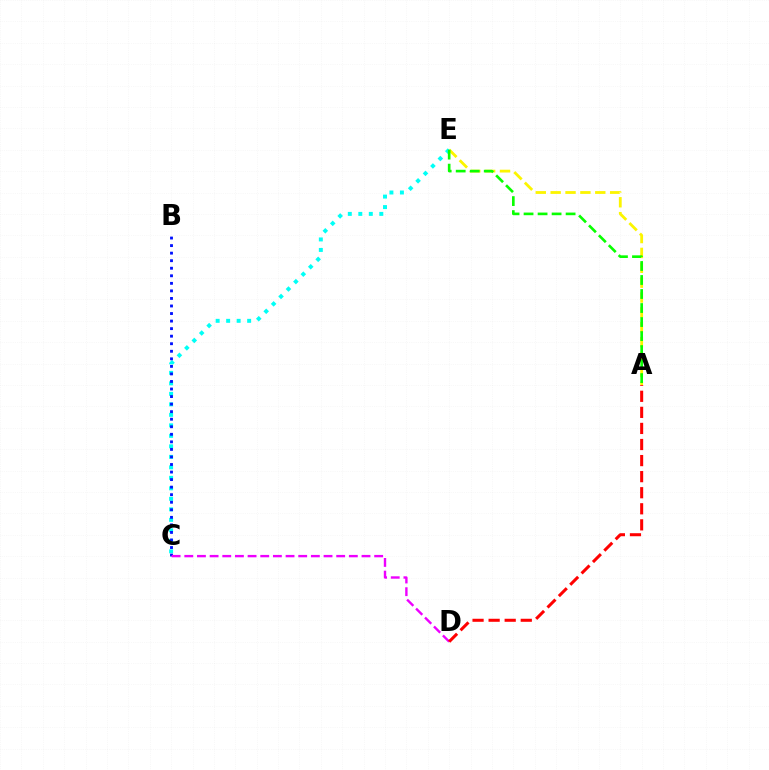{('C', 'E'): [{'color': '#00fff6', 'line_style': 'dotted', 'thickness': 2.85}], ('B', 'C'): [{'color': '#0010ff', 'line_style': 'dotted', 'thickness': 2.05}], ('A', 'E'): [{'color': '#fcf500', 'line_style': 'dashed', 'thickness': 2.02}, {'color': '#08ff00', 'line_style': 'dashed', 'thickness': 1.9}], ('C', 'D'): [{'color': '#ee00ff', 'line_style': 'dashed', 'thickness': 1.72}], ('A', 'D'): [{'color': '#ff0000', 'line_style': 'dashed', 'thickness': 2.18}]}